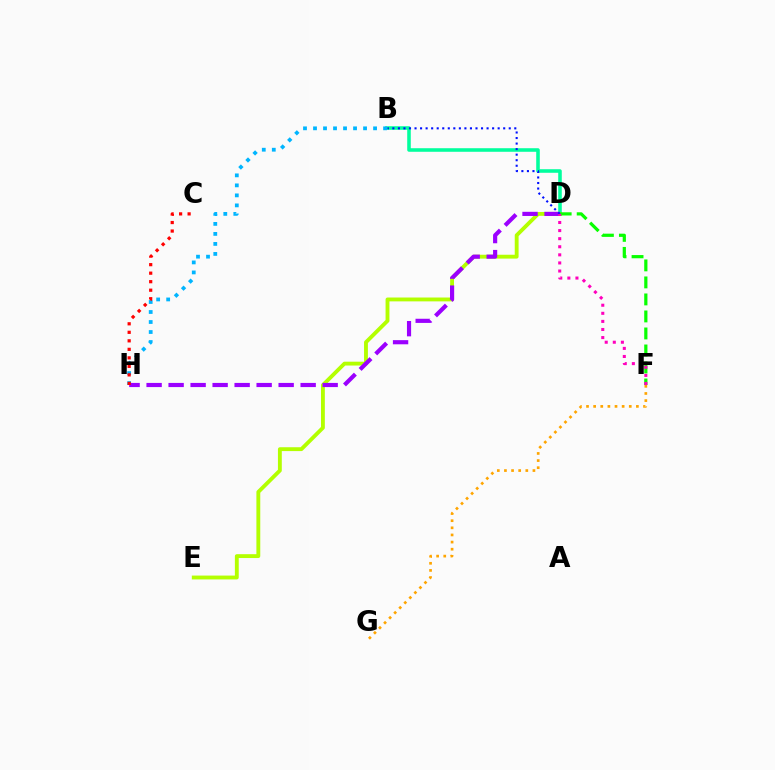{('B', 'D'): [{'color': '#00ff9d', 'line_style': 'solid', 'thickness': 2.57}, {'color': '#0010ff', 'line_style': 'dotted', 'thickness': 1.51}], ('D', 'E'): [{'color': '#b3ff00', 'line_style': 'solid', 'thickness': 2.78}], ('D', 'F'): [{'color': '#08ff00', 'line_style': 'dashed', 'thickness': 2.31}, {'color': '#ff00bd', 'line_style': 'dotted', 'thickness': 2.2}], ('B', 'H'): [{'color': '#00b5ff', 'line_style': 'dotted', 'thickness': 2.72}], ('D', 'H'): [{'color': '#9b00ff', 'line_style': 'dashed', 'thickness': 2.99}], ('F', 'G'): [{'color': '#ffa500', 'line_style': 'dotted', 'thickness': 1.94}], ('C', 'H'): [{'color': '#ff0000', 'line_style': 'dotted', 'thickness': 2.31}]}